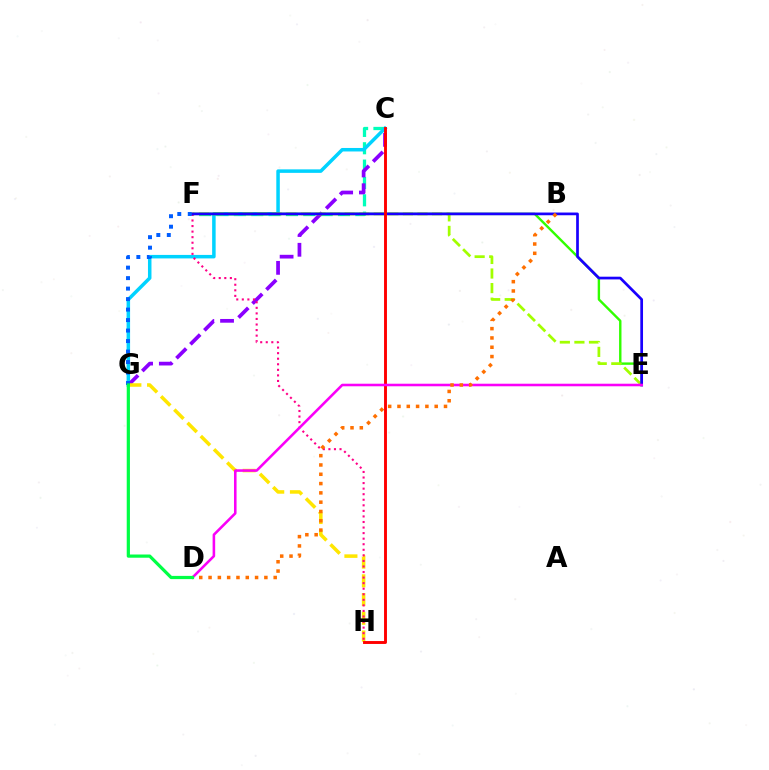{('C', 'F'): [{'color': '#00ffbb', 'line_style': 'dashed', 'thickness': 2.36}], ('C', 'G'): [{'color': '#00d3ff', 'line_style': 'solid', 'thickness': 2.52}, {'color': '#8a00ff', 'line_style': 'dashed', 'thickness': 2.68}], ('G', 'H'): [{'color': '#ffe600', 'line_style': 'dashed', 'thickness': 2.54}], ('E', 'F'): [{'color': '#31ff00', 'line_style': 'solid', 'thickness': 1.73}, {'color': '#a2ff00', 'line_style': 'dashed', 'thickness': 1.98}, {'color': '#1900ff', 'line_style': 'solid', 'thickness': 1.95}], ('F', 'H'): [{'color': '#ff0088', 'line_style': 'dotted', 'thickness': 1.51}], ('C', 'H'): [{'color': '#ff0000', 'line_style': 'solid', 'thickness': 2.09}], ('D', 'E'): [{'color': '#fa00f9', 'line_style': 'solid', 'thickness': 1.85}], ('F', 'G'): [{'color': '#005dff', 'line_style': 'dotted', 'thickness': 2.85}], ('B', 'D'): [{'color': '#ff7000', 'line_style': 'dotted', 'thickness': 2.53}], ('D', 'G'): [{'color': '#00ff45', 'line_style': 'solid', 'thickness': 2.32}]}